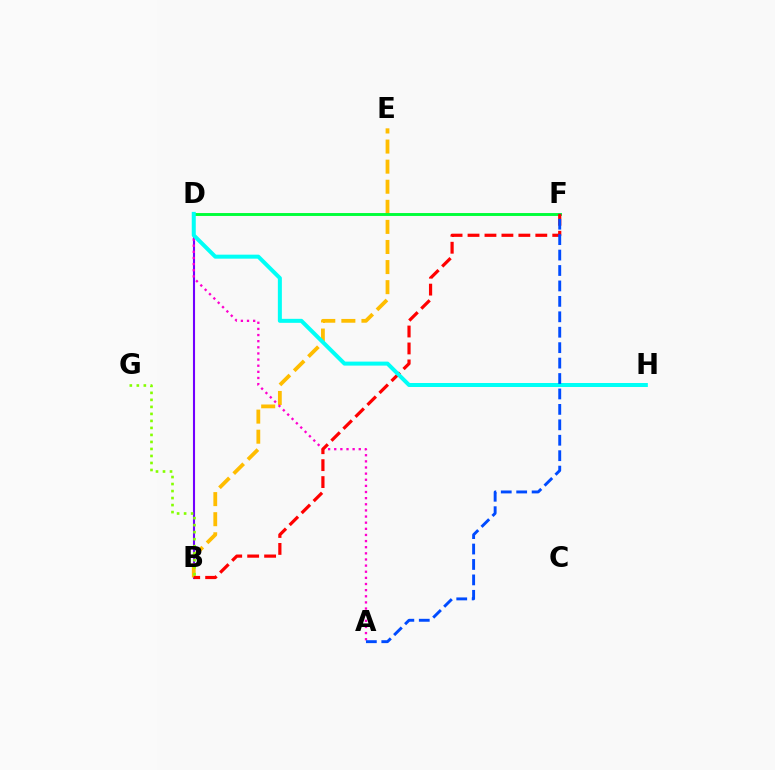{('B', 'D'): [{'color': '#7200ff', 'line_style': 'solid', 'thickness': 1.51}], ('B', 'E'): [{'color': '#ffbd00', 'line_style': 'dashed', 'thickness': 2.73}], ('A', 'D'): [{'color': '#ff00cf', 'line_style': 'dotted', 'thickness': 1.67}], ('D', 'F'): [{'color': '#00ff39', 'line_style': 'solid', 'thickness': 2.09}], ('B', 'F'): [{'color': '#ff0000', 'line_style': 'dashed', 'thickness': 2.3}], ('D', 'H'): [{'color': '#00fff6', 'line_style': 'solid', 'thickness': 2.88}], ('A', 'F'): [{'color': '#004bff', 'line_style': 'dashed', 'thickness': 2.1}], ('B', 'G'): [{'color': '#84ff00', 'line_style': 'dotted', 'thickness': 1.9}]}